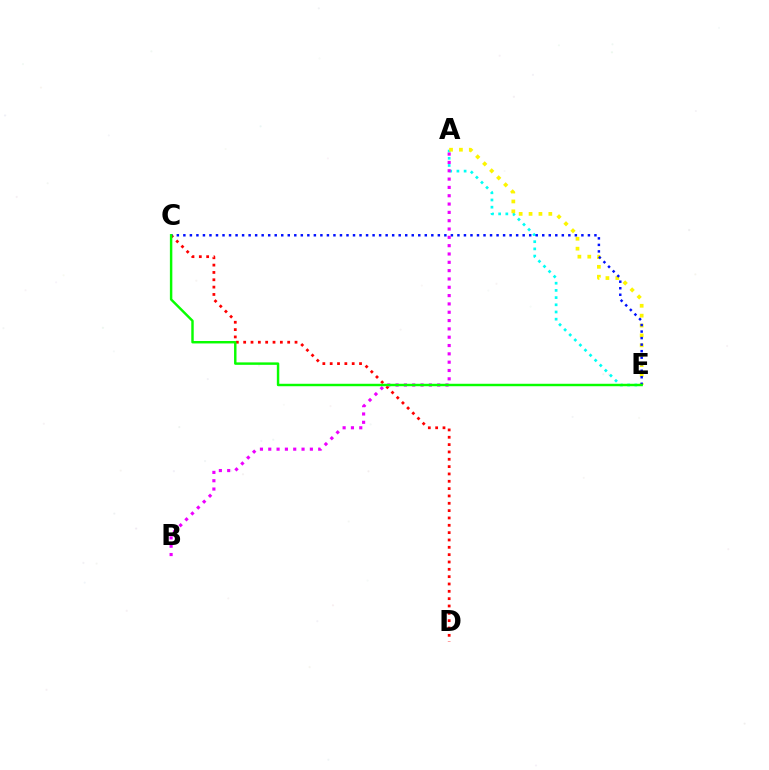{('A', 'E'): [{'color': '#00fff6', 'line_style': 'dotted', 'thickness': 1.96}, {'color': '#fcf500', 'line_style': 'dotted', 'thickness': 2.69}], ('C', 'D'): [{'color': '#ff0000', 'line_style': 'dotted', 'thickness': 1.99}], ('C', 'E'): [{'color': '#0010ff', 'line_style': 'dotted', 'thickness': 1.77}, {'color': '#08ff00', 'line_style': 'solid', 'thickness': 1.76}], ('A', 'B'): [{'color': '#ee00ff', 'line_style': 'dotted', 'thickness': 2.26}]}